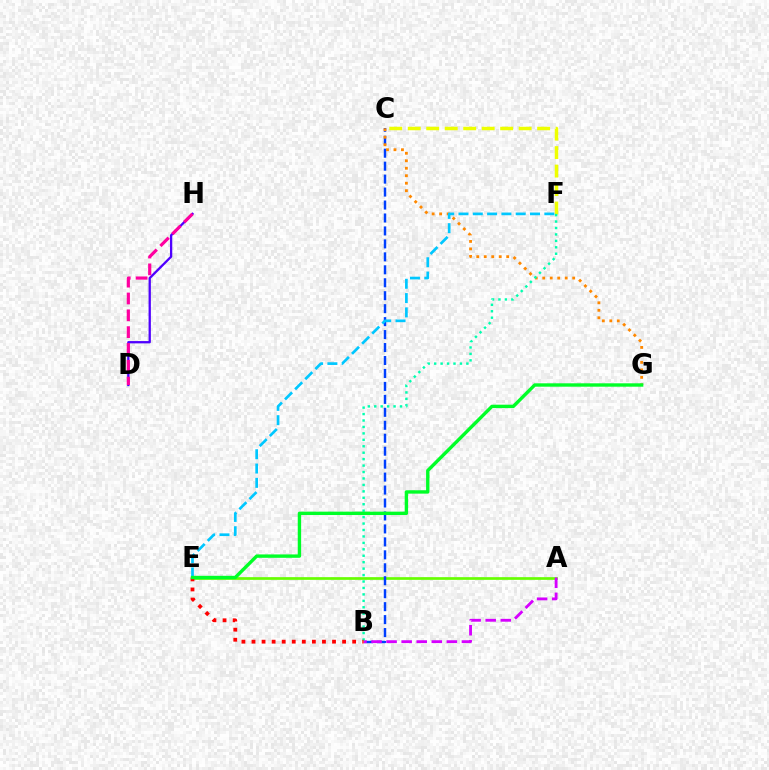{('C', 'F'): [{'color': '#eeff00', 'line_style': 'dashed', 'thickness': 2.51}], ('D', 'H'): [{'color': '#4f00ff', 'line_style': 'solid', 'thickness': 1.65}, {'color': '#ff00a0', 'line_style': 'dashed', 'thickness': 2.29}], ('A', 'E'): [{'color': '#66ff00', 'line_style': 'solid', 'thickness': 1.94}], ('B', 'C'): [{'color': '#003fff', 'line_style': 'dashed', 'thickness': 1.76}], ('A', 'B'): [{'color': '#d600ff', 'line_style': 'dashed', 'thickness': 2.05}], ('C', 'G'): [{'color': '#ff8800', 'line_style': 'dotted', 'thickness': 2.03}], ('E', 'F'): [{'color': '#00c7ff', 'line_style': 'dashed', 'thickness': 1.94}], ('B', 'F'): [{'color': '#00ffaf', 'line_style': 'dotted', 'thickness': 1.75}], ('B', 'E'): [{'color': '#ff0000', 'line_style': 'dotted', 'thickness': 2.73}], ('E', 'G'): [{'color': '#00ff27', 'line_style': 'solid', 'thickness': 2.44}]}